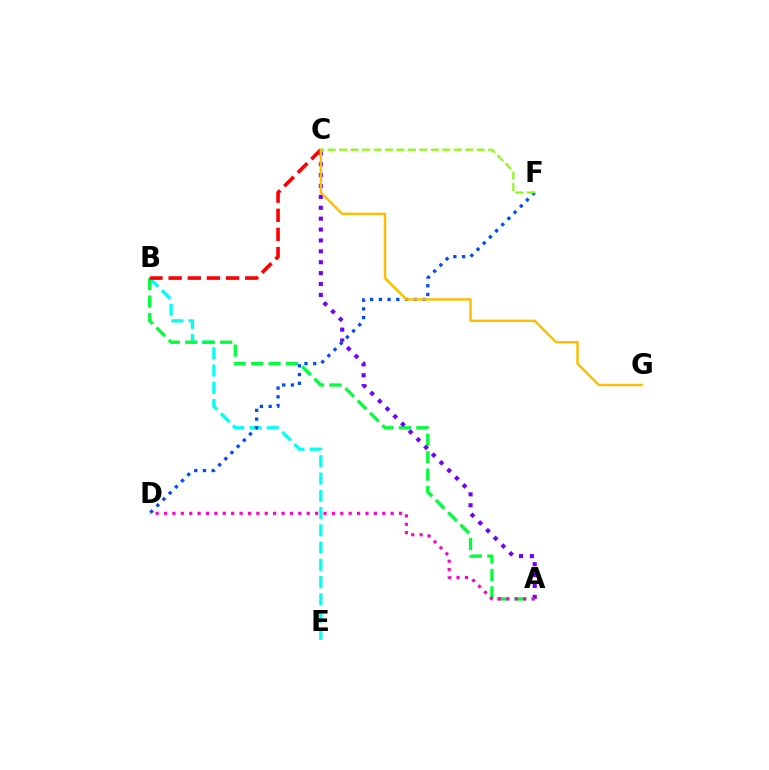{('B', 'E'): [{'color': '#00fff6', 'line_style': 'dashed', 'thickness': 2.35}], ('A', 'B'): [{'color': '#00ff39', 'line_style': 'dashed', 'thickness': 2.37}], ('A', 'C'): [{'color': '#7200ff', 'line_style': 'dotted', 'thickness': 2.96}], ('B', 'C'): [{'color': '#ff0000', 'line_style': 'dashed', 'thickness': 2.6}], ('A', 'D'): [{'color': '#ff00cf', 'line_style': 'dotted', 'thickness': 2.28}], ('D', 'F'): [{'color': '#004bff', 'line_style': 'dotted', 'thickness': 2.37}], ('C', 'G'): [{'color': '#ffbd00', 'line_style': 'solid', 'thickness': 1.77}], ('C', 'F'): [{'color': '#84ff00', 'line_style': 'dashed', 'thickness': 1.56}]}